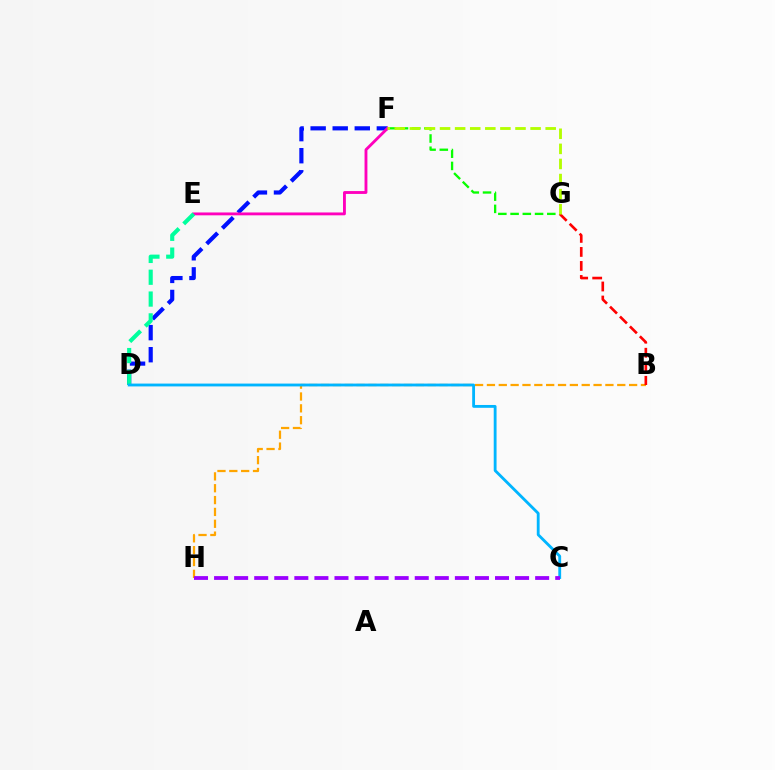{('B', 'H'): [{'color': '#ffa500', 'line_style': 'dashed', 'thickness': 1.61}], ('F', 'G'): [{'color': '#08ff00', 'line_style': 'dashed', 'thickness': 1.66}, {'color': '#b3ff00', 'line_style': 'dashed', 'thickness': 2.05}], ('D', 'F'): [{'color': '#0010ff', 'line_style': 'dashed', 'thickness': 3.0}], ('E', 'F'): [{'color': '#ff00bd', 'line_style': 'solid', 'thickness': 2.06}], ('B', 'G'): [{'color': '#ff0000', 'line_style': 'dashed', 'thickness': 1.91}], ('D', 'E'): [{'color': '#00ff9d', 'line_style': 'dashed', 'thickness': 2.96}], ('C', 'D'): [{'color': '#00b5ff', 'line_style': 'solid', 'thickness': 2.04}], ('C', 'H'): [{'color': '#9b00ff', 'line_style': 'dashed', 'thickness': 2.73}]}